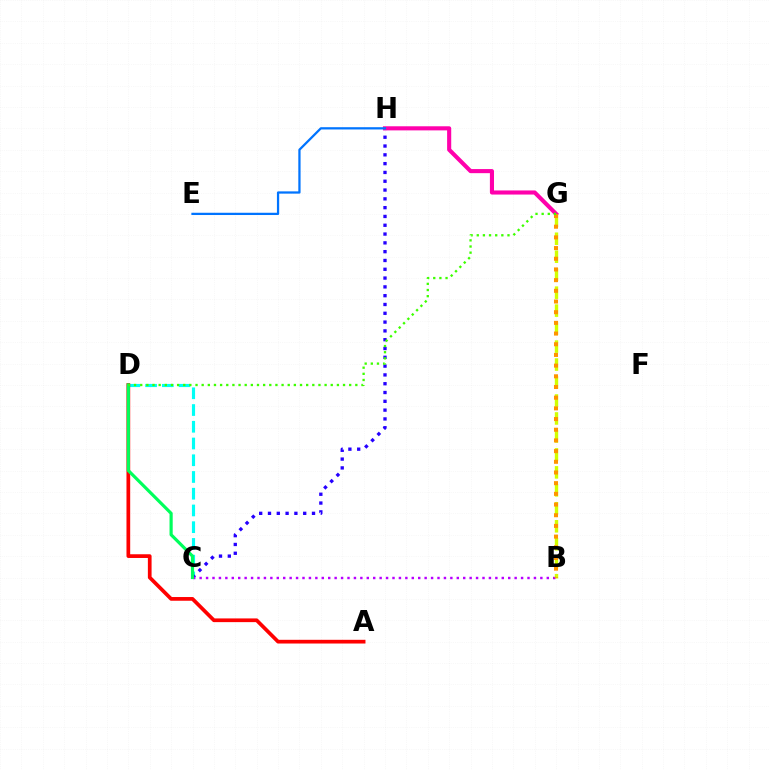{('B', 'G'): [{'color': '#d1ff00', 'line_style': 'dashed', 'thickness': 2.44}, {'color': '#ff9400', 'line_style': 'dotted', 'thickness': 2.9}], ('C', 'D'): [{'color': '#00fff6', 'line_style': 'dashed', 'thickness': 2.27}, {'color': '#00ff5c', 'line_style': 'solid', 'thickness': 2.29}], ('C', 'H'): [{'color': '#2500ff', 'line_style': 'dotted', 'thickness': 2.39}], ('G', 'H'): [{'color': '#ff00ac', 'line_style': 'solid', 'thickness': 2.95}], ('A', 'D'): [{'color': '#ff0000', 'line_style': 'solid', 'thickness': 2.67}], ('B', 'C'): [{'color': '#b900ff', 'line_style': 'dotted', 'thickness': 1.75}], ('E', 'H'): [{'color': '#0074ff', 'line_style': 'solid', 'thickness': 1.63}], ('D', 'G'): [{'color': '#3dff00', 'line_style': 'dotted', 'thickness': 1.67}]}